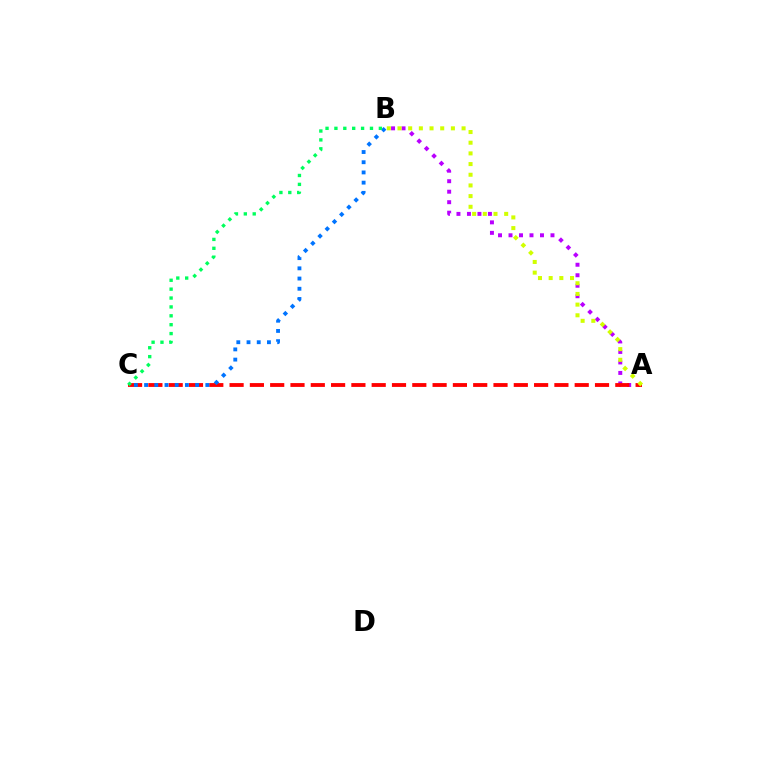{('A', 'B'): [{'color': '#b900ff', 'line_style': 'dotted', 'thickness': 2.85}, {'color': '#d1ff00', 'line_style': 'dotted', 'thickness': 2.9}], ('A', 'C'): [{'color': '#ff0000', 'line_style': 'dashed', 'thickness': 2.76}], ('B', 'C'): [{'color': '#0074ff', 'line_style': 'dotted', 'thickness': 2.77}, {'color': '#00ff5c', 'line_style': 'dotted', 'thickness': 2.41}]}